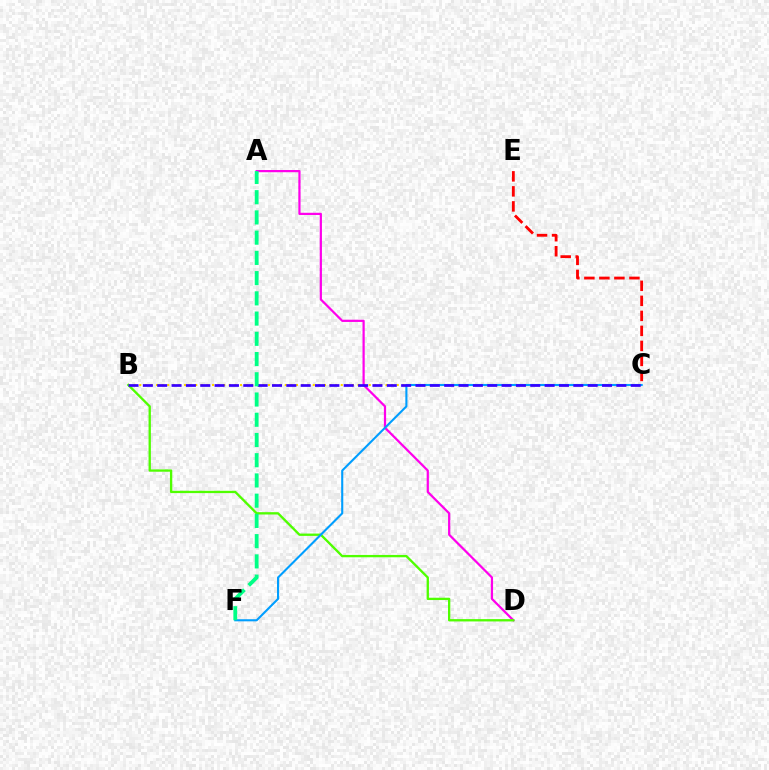{('B', 'C'): [{'color': '#ffd500', 'line_style': 'dotted', 'thickness': 1.52}, {'color': '#3700ff', 'line_style': 'dashed', 'thickness': 1.95}], ('C', 'E'): [{'color': '#ff0000', 'line_style': 'dashed', 'thickness': 2.04}], ('A', 'D'): [{'color': '#ff00ed', 'line_style': 'solid', 'thickness': 1.6}], ('B', 'D'): [{'color': '#4fff00', 'line_style': 'solid', 'thickness': 1.67}], ('C', 'F'): [{'color': '#009eff', 'line_style': 'solid', 'thickness': 1.51}], ('A', 'F'): [{'color': '#00ff86', 'line_style': 'dashed', 'thickness': 2.75}]}